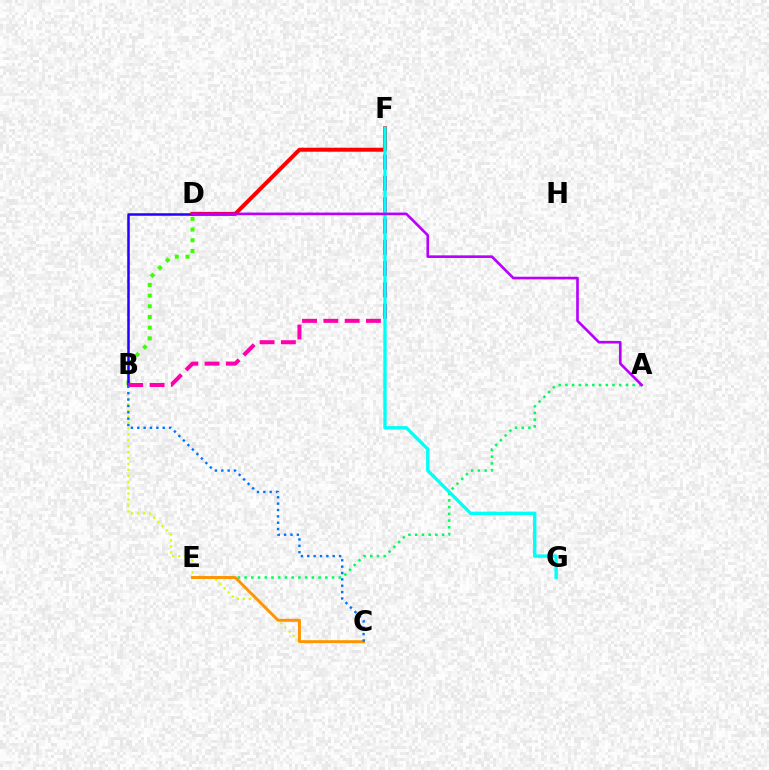{('B', 'D'): [{'color': '#3dff00', 'line_style': 'dotted', 'thickness': 2.91}, {'color': '#2500ff', 'line_style': 'solid', 'thickness': 1.81}], ('B', 'C'): [{'color': '#d1ff00', 'line_style': 'dotted', 'thickness': 1.61}, {'color': '#0074ff', 'line_style': 'dotted', 'thickness': 1.73}], ('A', 'E'): [{'color': '#00ff5c', 'line_style': 'dotted', 'thickness': 1.83}], ('C', 'E'): [{'color': '#ff9400', 'line_style': 'solid', 'thickness': 2.1}], ('B', 'F'): [{'color': '#ff00ac', 'line_style': 'dashed', 'thickness': 2.89}], ('D', 'F'): [{'color': '#ff0000', 'line_style': 'solid', 'thickness': 2.88}], ('F', 'G'): [{'color': '#00fff6', 'line_style': 'solid', 'thickness': 2.41}], ('A', 'D'): [{'color': '#b900ff', 'line_style': 'solid', 'thickness': 1.9}]}